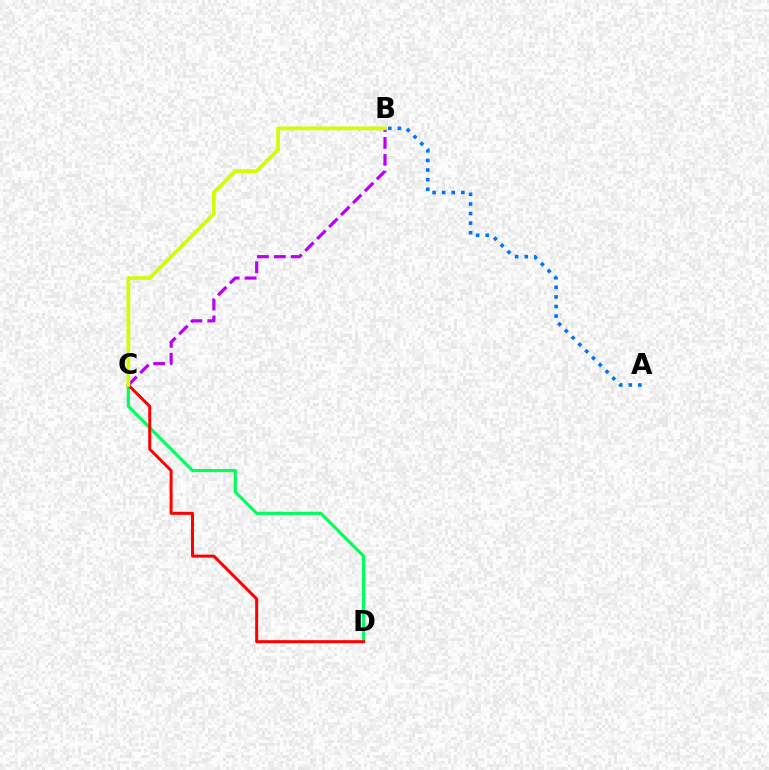{('C', 'D'): [{'color': '#00ff5c', 'line_style': 'solid', 'thickness': 2.26}, {'color': '#ff0000', 'line_style': 'solid', 'thickness': 2.15}], ('B', 'C'): [{'color': '#b900ff', 'line_style': 'dashed', 'thickness': 2.29}, {'color': '#d1ff00', 'line_style': 'solid', 'thickness': 2.69}], ('A', 'B'): [{'color': '#0074ff', 'line_style': 'dotted', 'thickness': 2.61}]}